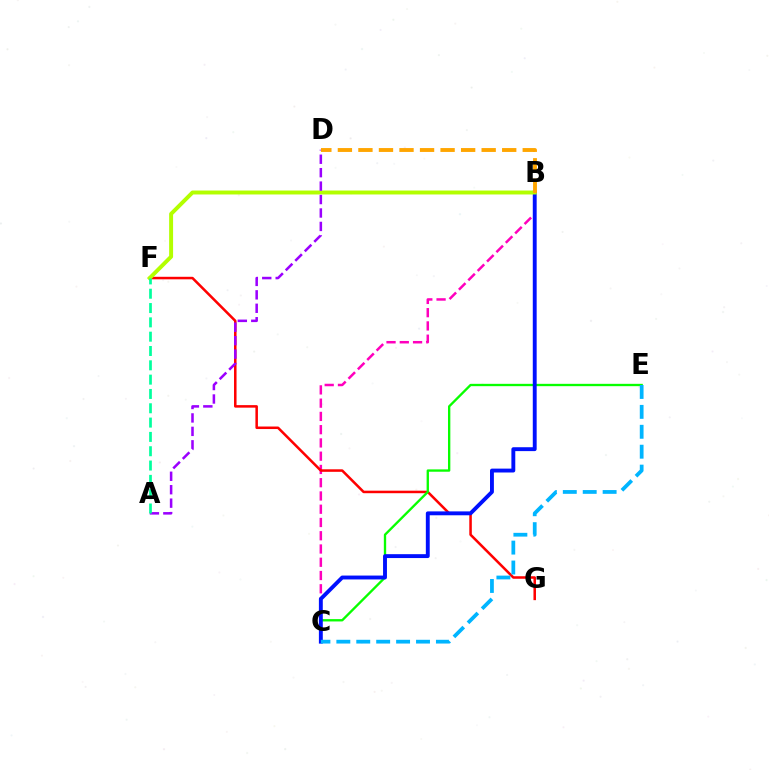{('B', 'C'): [{'color': '#ff00bd', 'line_style': 'dashed', 'thickness': 1.8}, {'color': '#0010ff', 'line_style': 'solid', 'thickness': 2.8}], ('F', 'G'): [{'color': '#ff0000', 'line_style': 'solid', 'thickness': 1.82}], ('C', 'E'): [{'color': '#08ff00', 'line_style': 'solid', 'thickness': 1.68}, {'color': '#00b5ff', 'line_style': 'dashed', 'thickness': 2.71}], ('B', 'F'): [{'color': '#b3ff00', 'line_style': 'solid', 'thickness': 2.84}], ('A', 'D'): [{'color': '#9b00ff', 'line_style': 'dashed', 'thickness': 1.83}], ('B', 'D'): [{'color': '#ffa500', 'line_style': 'dashed', 'thickness': 2.79}], ('A', 'F'): [{'color': '#00ff9d', 'line_style': 'dashed', 'thickness': 1.95}]}